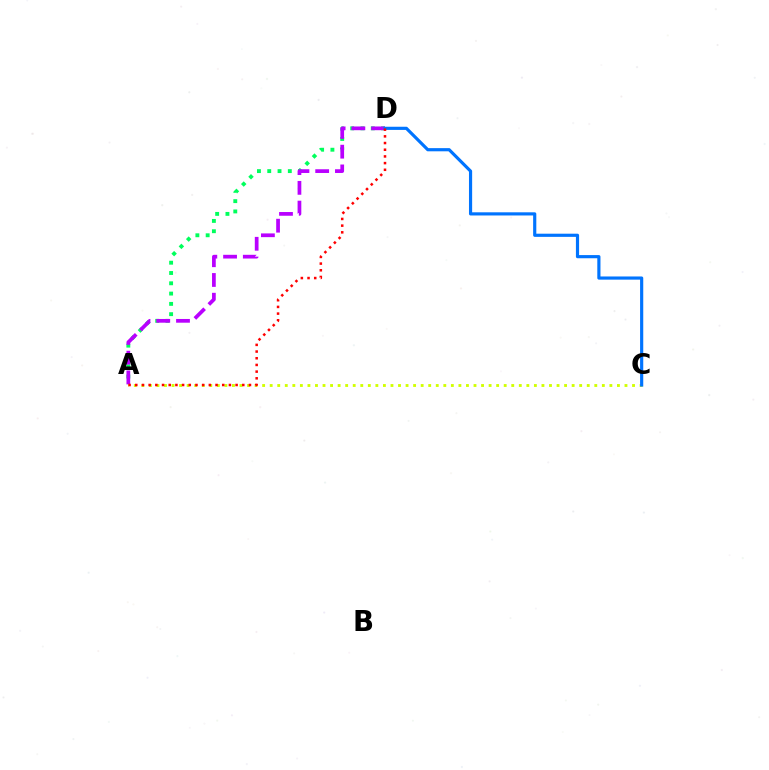{('A', 'D'): [{'color': '#00ff5c', 'line_style': 'dotted', 'thickness': 2.8}, {'color': '#b900ff', 'line_style': 'dashed', 'thickness': 2.68}, {'color': '#ff0000', 'line_style': 'dotted', 'thickness': 1.82}], ('A', 'C'): [{'color': '#d1ff00', 'line_style': 'dotted', 'thickness': 2.05}], ('C', 'D'): [{'color': '#0074ff', 'line_style': 'solid', 'thickness': 2.28}]}